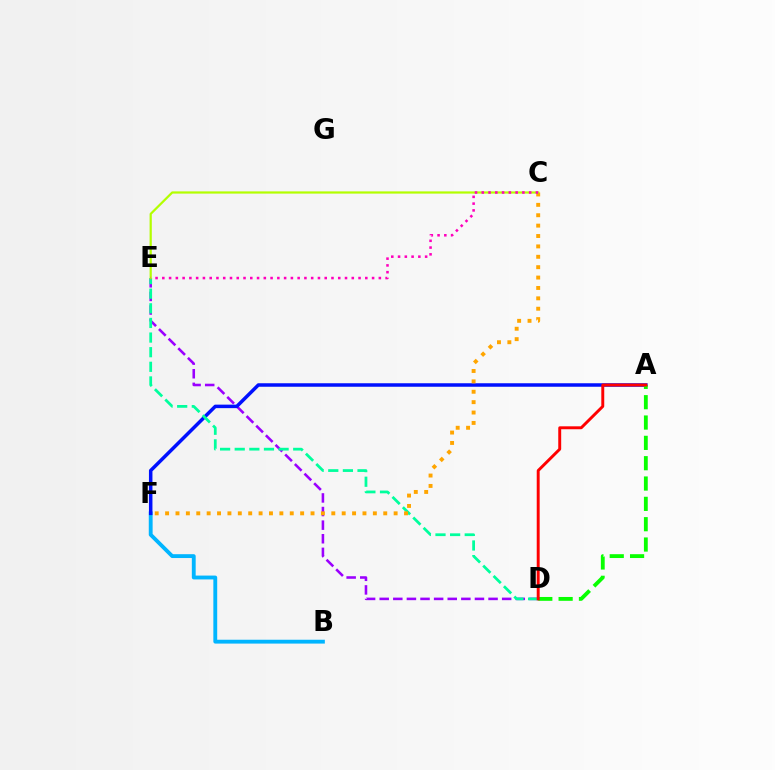{('D', 'E'): [{'color': '#9b00ff', 'line_style': 'dashed', 'thickness': 1.85}, {'color': '#00ff9d', 'line_style': 'dashed', 'thickness': 1.99}], ('B', 'F'): [{'color': '#00b5ff', 'line_style': 'solid', 'thickness': 2.77}], ('A', 'F'): [{'color': '#0010ff', 'line_style': 'solid', 'thickness': 2.52}], ('A', 'D'): [{'color': '#08ff00', 'line_style': 'dashed', 'thickness': 2.76}, {'color': '#ff0000', 'line_style': 'solid', 'thickness': 2.11}], ('C', 'F'): [{'color': '#ffa500', 'line_style': 'dotted', 'thickness': 2.82}], ('C', 'E'): [{'color': '#b3ff00', 'line_style': 'solid', 'thickness': 1.6}, {'color': '#ff00bd', 'line_style': 'dotted', 'thickness': 1.84}]}